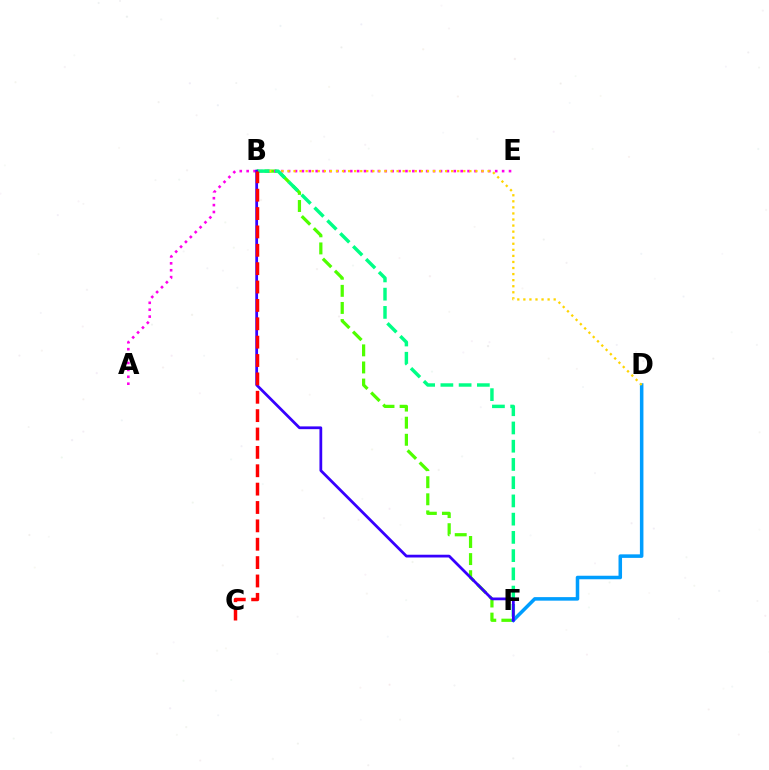{('B', 'F'): [{'color': '#4fff00', 'line_style': 'dashed', 'thickness': 2.32}, {'color': '#00ff86', 'line_style': 'dashed', 'thickness': 2.48}, {'color': '#3700ff', 'line_style': 'solid', 'thickness': 1.99}], ('A', 'E'): [{'color': '#ff00ed', 'line_style': 'dotted', 'thickness': 1.88}], ('D', 'F'): [{'color': '#009eff', 'line_style': 'solid', 'thickness': 2.54}], ('B', 'D'): [{'color': '#ffd500', 'line_style': 'dotted', 'thickness': 1.65}], ('B', 'C'): [{'color': '#ff0000', 'line_style': 'dashed', 'thickness': 2.5}]}